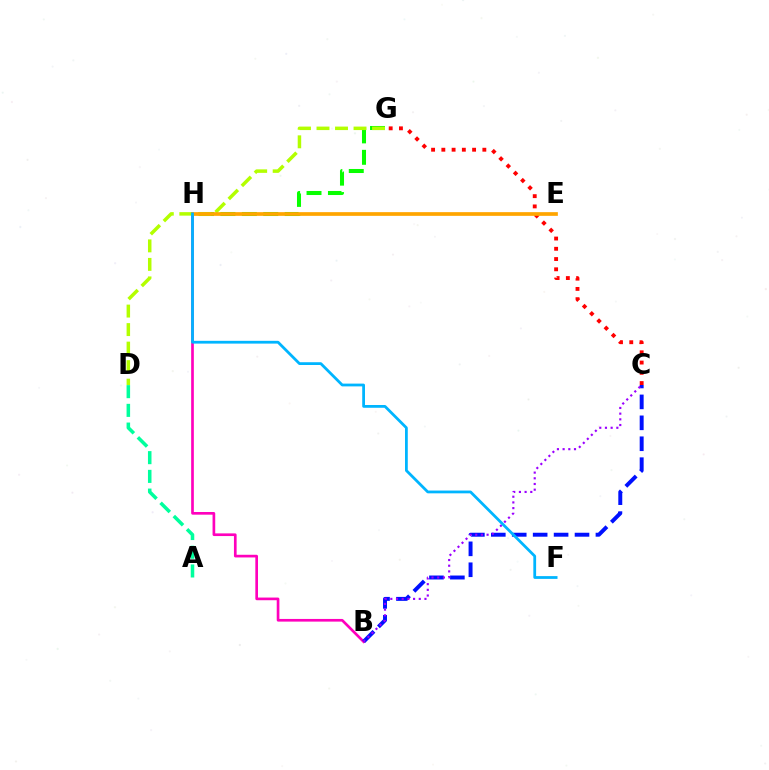{('C', 'G'): [{'color': '#ff0000', 'line_style': 'dotted', 'thickness': 2.79}], ('B', 'H'): [{'color': '#ff00bd', 'line_style': 'solid', 'thickness': 1.92}], ('B', 'C'): [{'color': '#0010ff', 'line_style': 'dashed', 'thickness': 2.84}, {'color': '#9b00ff', 'line_style': 'dotted', 'thickness': 1.55}], ('A', 'D'): [{'color': '#00ff9d', 'line_style': 'dashed', 'thickness': 2.54}], ('G', 'H'): [{'color': '#08ff00', 'line_style': 'dashed', 'thickness': 2.91}], ('D', 'G'): [{'color': '#b3ff00', 'line_style': 'dashed', 'thickness': 2.52}], ('E', 'H'): [{'color': '#ffa500', 'line_style': 'solid', 'thickness': 2.66}], ('F', 'H'): [{'color': '#00b5ff', 'line_style': 'solid', 'thickness': 2.0}]}